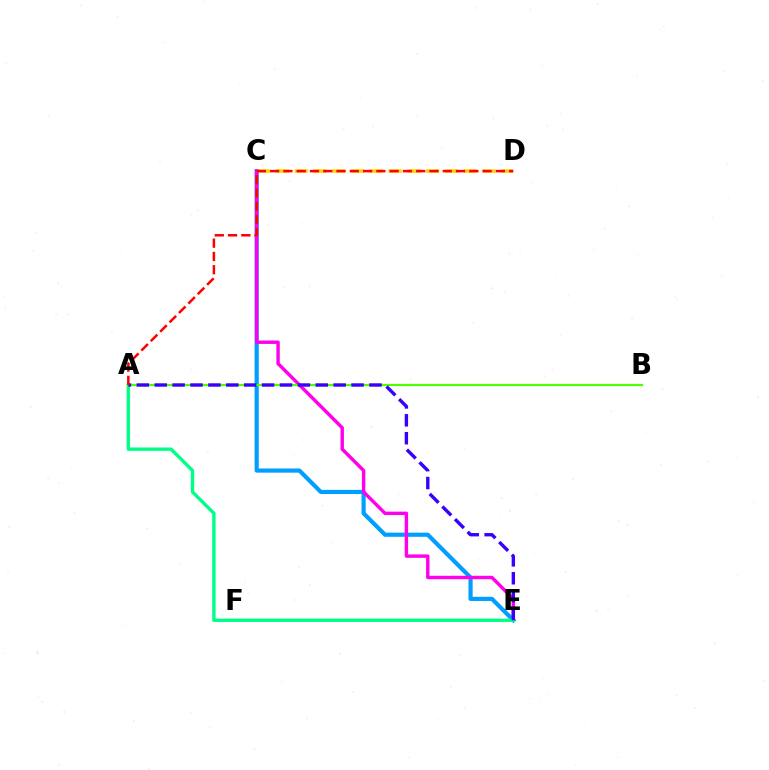{('C', 'E'): [{'color': '#009eff', 'line_style': 'solid', 'thickness': 2.99}, {'color': '#ff00ed', 'line_style': 'solid', 'thickness': 2.46}], ('C', 'D'): [{'color': '#ffd500', 'line_style': 'dashed', 'thickness': 2.55}], ('A', 'E'): [{'color': '#00ff86', 'line_style': 'solid', 'thickness': 2.43}, {'color': '#3700ff', 'line_style': 'dashed', 'thickness': 2.43}], ('A', 'B'): [{'color': '#4fff00', 'line_style': 'solid', 'thickness': 1.58}], ('A', 'D'): [{'color': '#ff0000', 'line_style': 'dashed', 'thickness': 1.8}]}